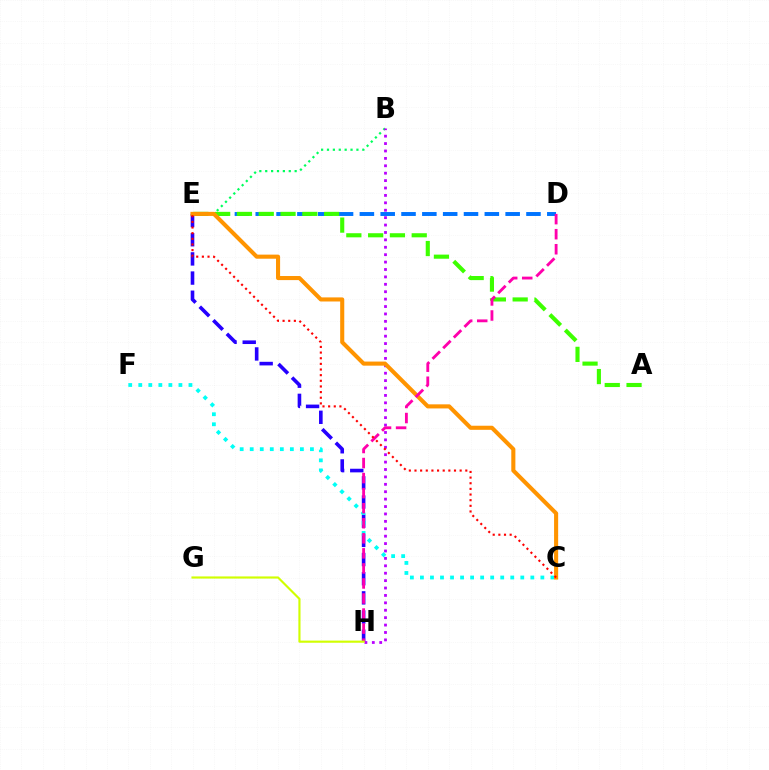{('B', 'E'): [{'color': '#00ff5c', 'line_style': 'dotted', 'thickness': 1.6}], ('E', 'H'): [{'color': '#2500ff', 'line_style': 'dashed', 'thickness': 2.6}], ('D', 'E'): [{'color': '#0074ff', 'line_style': 'dashed', 'thickness': 2.83}], ('B', 'H'): [{'color': '#b900ff', 'line_style': 'dotted', 'thickness': 2.01}], ('C', 'F'): [{'color': '#00fff6', 'line_style': 'dotted', 'thickness': 2.73}], ('A', 'E'): [{'color': '#3dff00', 'line_style': 'dashed', 'thickness': 2.96}], ('C', 'E'): [{'color': '#ff9400', 'line_style': 'solid', 'thickness': 2.94}, {'color': '#ff0000', 'line_style': 'dotted', 'thickness': 1.53}], ('D', 'H'): [{'color': '#ff00ac', 'line_style': 'dashed', 'thickness': 2.04}], ('G', 'H'): [{'color': '#d1ff00', 'line_style': 'solid', 'thickness': 1.55}]}